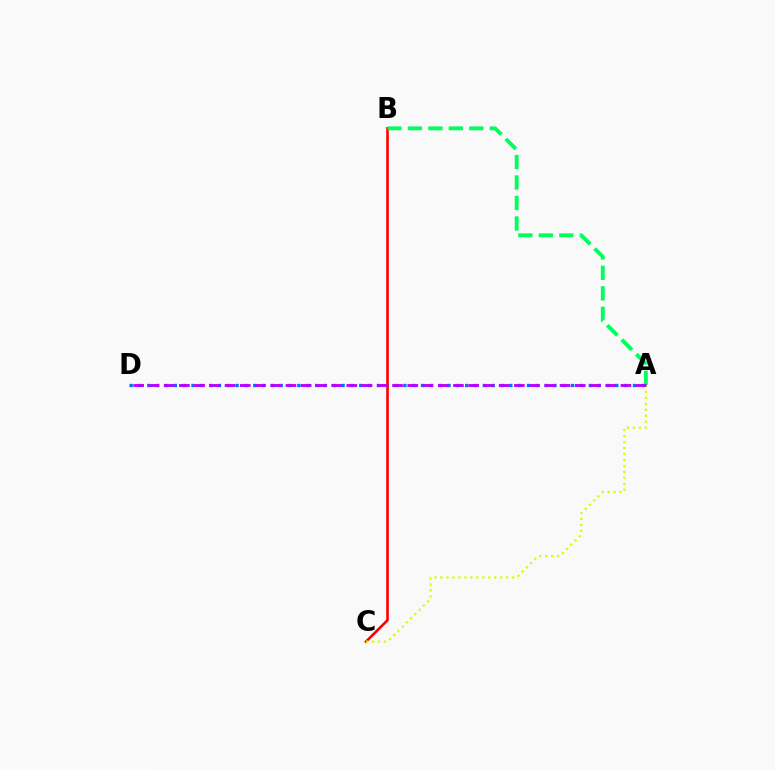{('A', 'D'): [{'color': '#0074ff', 'line_style': 'dotted', 'thickness': 2.4}, {'color': '#b900ff', 'line_style': 'dashed', 'thickness': 2.07}], ('B', 'C'): [{'color': '#ff0000', 'line_style': 'solid', 'thickness': 1.88}], ('A', 'C'): [{'color': '#d1ff00', 'line_style': 'dotted', 'thickness': 1.62}], ('A', 'B'): [{'color': '#00ff5c', 'line_style': 'dashed', 'thickness': 2.78}]}